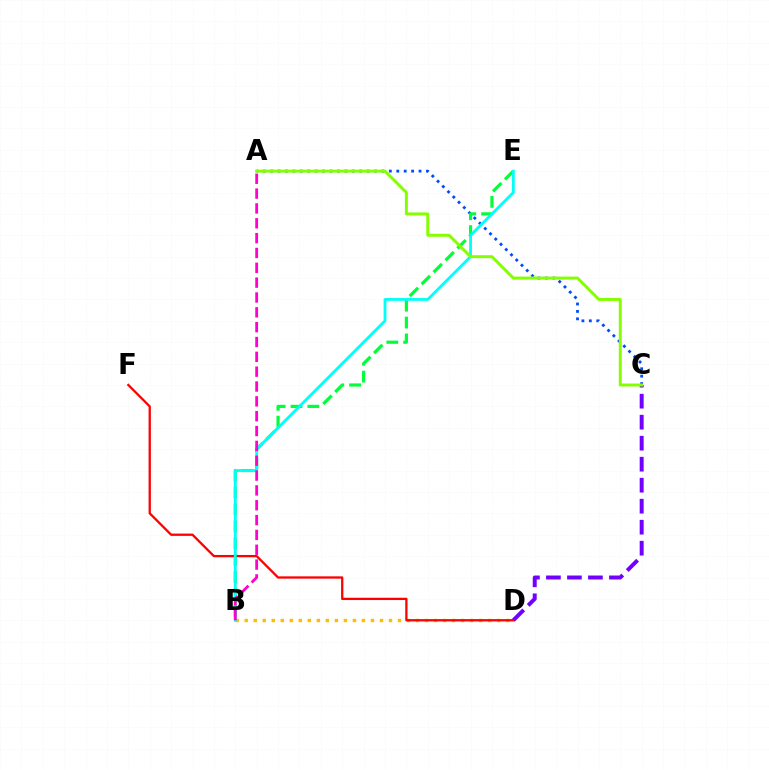{('B', 'D'): [{'color': '#ffbd00', 'line_style': 'dotted', 'thickness': 2.45}], ('C', 'D'): [{'color': '#7200ff', 'line_style': 'dashed', 'thickness': 2.85}], ('A', 'C'): [{'color': '#004bff', 'line_style': 'dotted', 'thickness': 2.02}, {'color': '#84ff00', 'line_style': 'solid', 'thickness': 2.13}], ('B', 'E'): [{'color': '#00ff39', 'line_style': 'dashed', 'thickness': 2.29}, {'color': '#00fff6', 'line_style': 'solid', 'thickness': 2.01}], ('D', 'F'): [{'color': '#ff0000', 'line_style': 'solid', 'thickness': 1.65}], ('A', 'B'): [{'color': '#ff00cf', 'line_style': 'dashed', 'thickness': 2.02}]}